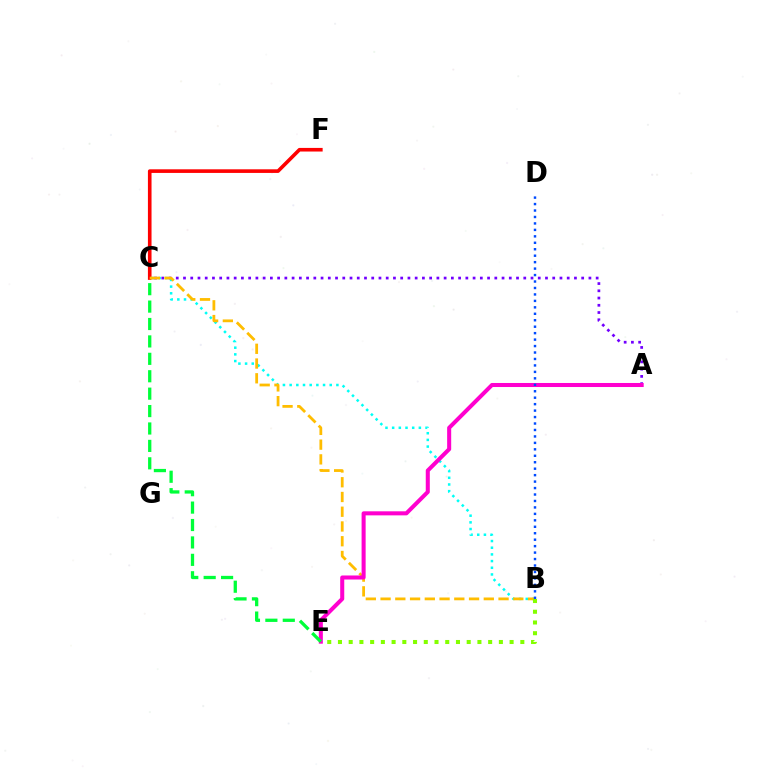{('A', 'C'): [{'color': '#7200ff', 'line_style': 'dotted', 'thickness': 1.97}], ('C', 'F'): [{'color': '#ff0000', 'line_style': 'solid', 'thickness': 2.61}], ('B', 'C'): [{'color': '#00fff6', 'line_style': 'dotted', 'thickness': 1.81}, {'color': '#ffbd00', 'line_style': 'dashed', 'thickness': 2.0}], ('A', 'E'): [{'color': '#ff00cf', 'line_style': 'solid', 'thickness': 2.91}], ('B', 'D'): [{'color': '#004bff', 'line_style': 'dotted', 'thickness': 1.75}], ('B', 'E'): [{'color': '#84ff00', 'line_style': 'dotted', 'thickness': 2.91}], ('C', 'E'): [{'color': '#00ff39', 'line_style': 'dashed', 'thickness': 2.37}]}